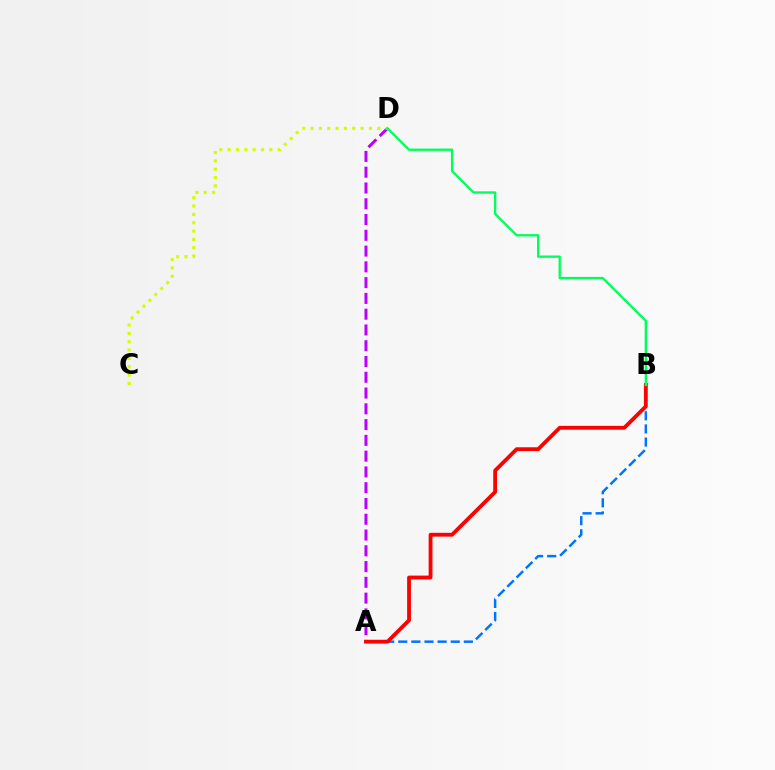{('A', 'B'): [{'color': '#0074ff', 'line_style': 'dashed', 'thickness': 1.78}, {'color': '#ff0000', 'line_style': 'solid', 'thickness': 2.75}], ('A', 'D'): [{'color': '#b900ff', 'line_style': 'dashed', 'thickness': 2.14}], ('C', 'D'): [{'color': '#d1ff00', 'line_style': 'dotted', 'thickness': 2.27}], ('B', 'D'): [{'color': '#00ff5c', 'line_style': 'solid', 'thickness': 1.68}]}